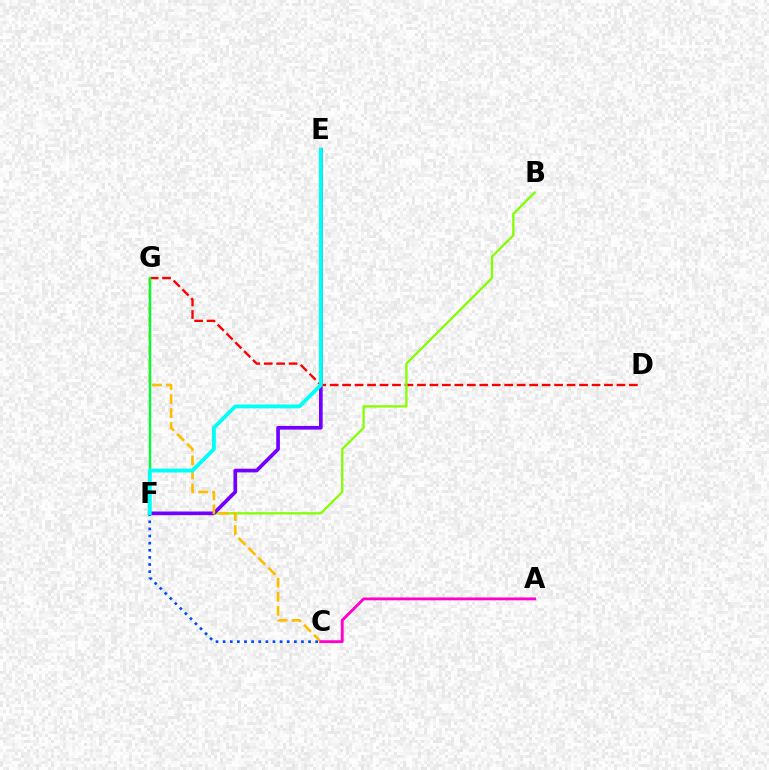{('D', 'G'): [{'color': '#ff0000', 'line_style': 'dashed', 'thickness': 1.69}], ('B', 'F'): [{'color': '#84ff00', 'line_style': 'solid', 'thickness': 1.63}], ('E', 'F'): [{'color': '#7200ff', 'line_style': 'solid', 'thickness': 2.65}, {'color': '#00fff6', 'line_style': 'solid', 'thickness': 2.78}], ('C', 'F'): [{'color': '#004bff', 'line_style': 'dotted', 'thickness': 1.93}], ('C', 'G'): [{'color': '#ffbd00', 'line_style': 'dashed', 'thickness': 1.91}], ('F', 'G'): [{'color': '#00ff39', 'line_style': 'solid', 'thickness': 1.72}], ('A', 'C'): [{'color': '#ff00cf', 'line_style': 'solid', 'thickness': 2.06}]}